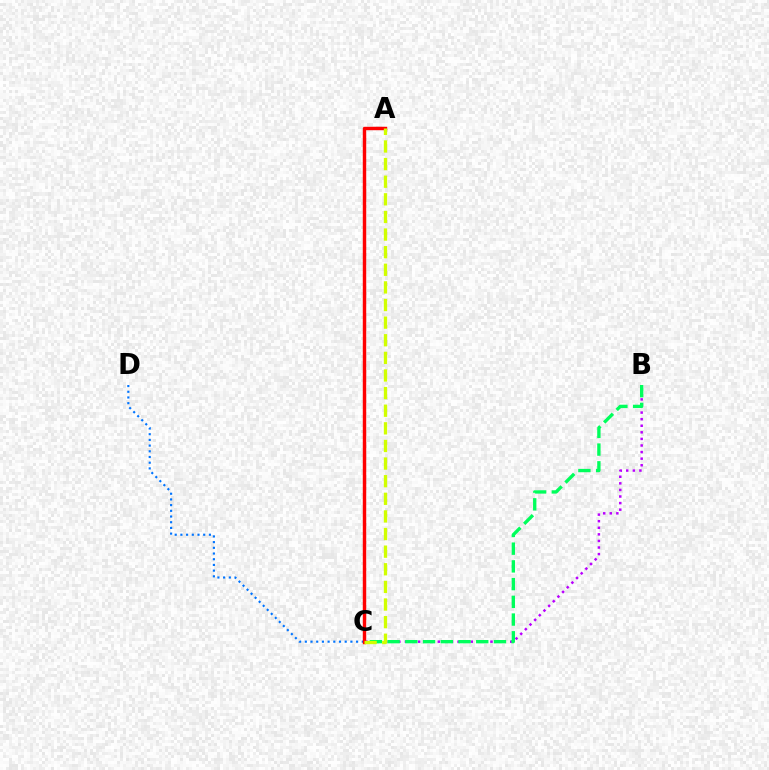{('C', 'D'): [{'color': '#0074ff', 'line_style': 'dotted', 'thickness': 1.55}], ('B', 'C'): [{'color': '#b900ff', 'line_style': 'dotted', 'thickness': 1.79}, {'color': '#00ff5c', 'line_style': 'dashed', 'thickness': 2.41}], ('A', 'C'): [{'color': '#ff0000', 'line_style': 'solid', 'thickness': 2.47}, {'color': '#d1ff00', 'line_style': 'dashed', 'thickness': 2.39}]}